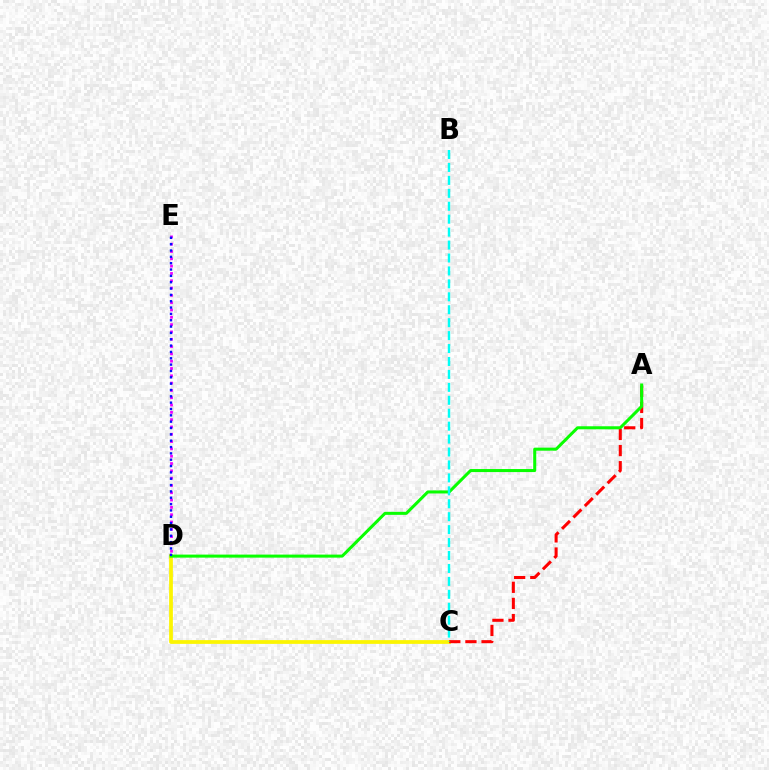{('C', 'D'): [{'color': '#fcf500', 'line_style': 'solid', 'thickness': 2.7}], ('A', 'C'): [{'color': '#ff0000', 'line_style': 'dashed', 'thickness': 2.19}], ('D', 'E'): [{'color': '#ee00ff', 'line_style': 'dotted', 'thickness': 1.99}, {'color': '#0010ff', 'line_style': 'dotted', 'thickness': 1.72}], ('A', 'D'): [{'color': '#08ff00', 'line_style': 'solid', 'thickness': 2.18}], ('B', 'C'): [{'color': '#00fff6', 'line_style': 'dashed', 'thickness': 1.76}]}